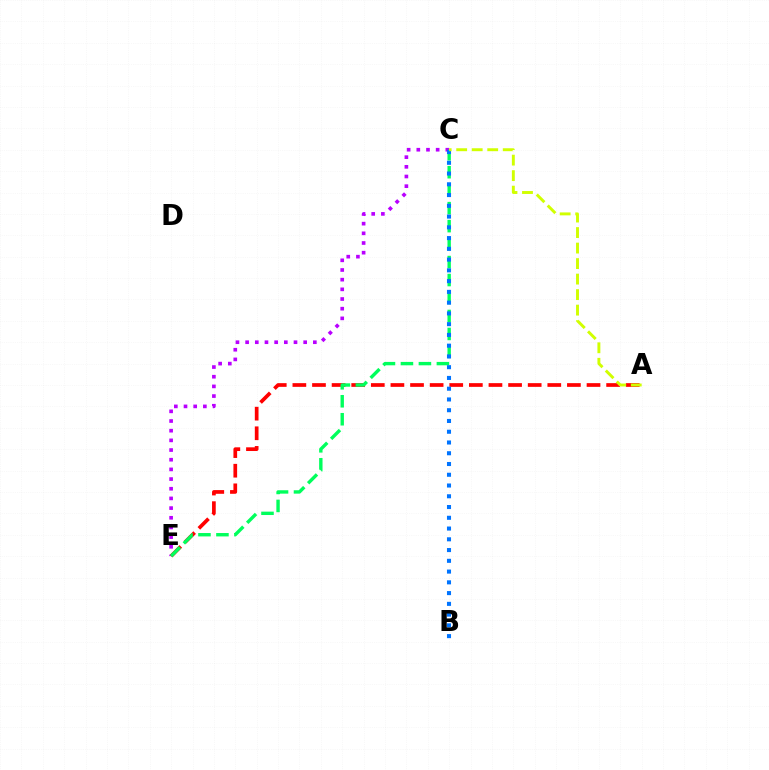{('C', 'E'): [{'color': '#b900ff', 'line_style': 'dotted', 'thickness': 2.63}, {'color': '#00ff5c', 'line_style': 'dashed', 'thickness': 2.44}], ('A', 'E'): [{'color': '#ff0000', 'line_style': 'dashed', 'thickness': 2.66}], ('B', 'C'): [{'color': '#0074ff', 'line_style': 'dotted', 'thickness': 2.92}], ('A', 'C'): [{'color': '#d1ff00', 'line_style': 'dashed', 'thickness': 2.11}]}